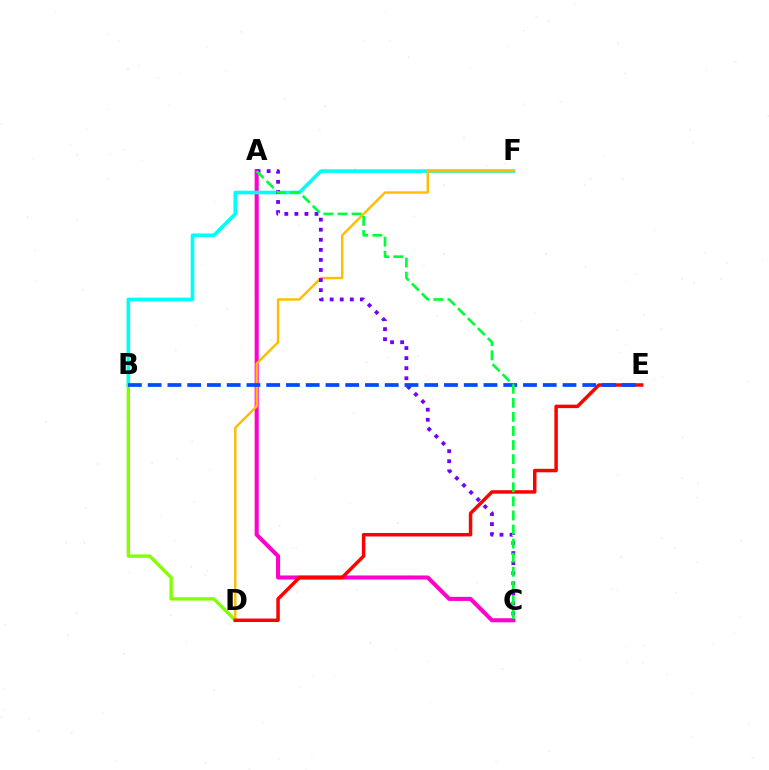{('B', 'D'): [{'color': '#84ff00', 'line_style': 'solid', 'thickness': 2.43}], ('A', 'C'): [{'color': '#ff00cf', 'line_style': 'solid', 'thickness': 2.93}, {'color': '#7200ff', 'line_style': 'dotted', 'thickness': 2.74}, {'color': '#00ff39', 'line_style': 'dashed', 'thickness': 1.91}], ('B', 'F'): [{'color': '#00fff6', 'line_style': 'solid', 'thickness': 2.62}], ('D', 'F'): [{'color': '#ffbd00', 'line_style': 'solid', 'thickness': 1.74}], ('D', 'E'): [{'color': '#ff0000', 'line_style': 'solid', 'thickness': 2.51}], ('B', 'E'): [{'color': '#004bff', 'line_style': 'dashed', 'thickness': 2.68}]}